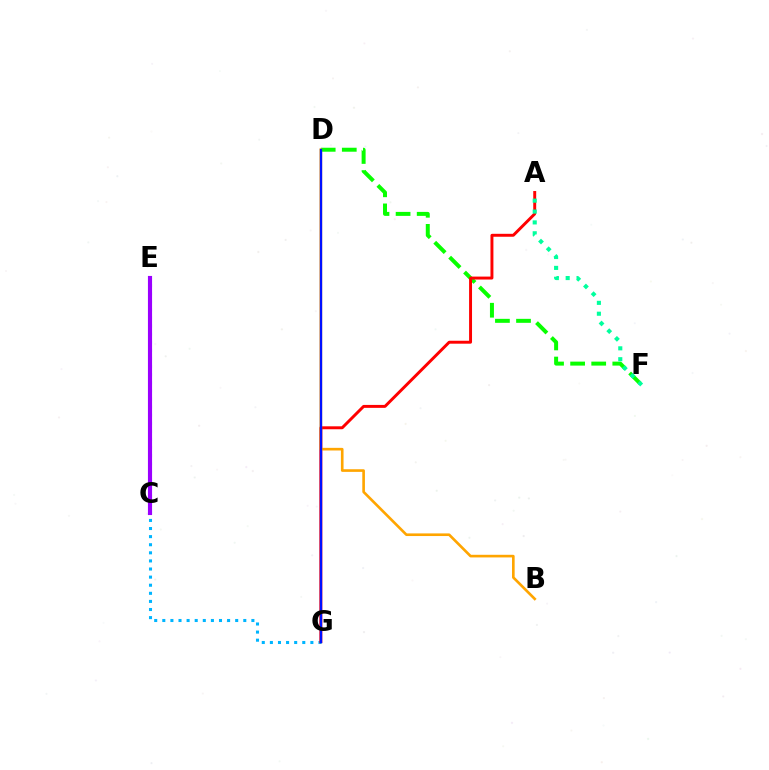{('D', 'F'): [{'color': '#08ff00', 'line_style': 'dashed', 'thickness': 2.86}], ('E', 'G'): [{'color': '#00b5ff', 'line_style': 'dotted', 'thickness': 2.2}], ('C', 'E'): [{'color': '#ff00bd', 'line_style': 'dashed', 'thickness': 2.78}, {'color': '#b3ff00', 'line_style': 'solid', 'thickness': 2.81}, {'color': '#9b00ff', 'line_style': 'solid', 'thickness': 2.97}], ('A', 'G'): [{'color': '#ff0000', 'line_style': 'solid', 'thickness': 2.12}], ('A', 'F'): [{'color': '#00ff9d', 'line_style': 'dotted', 'thickness': 2.95}], ('B', 'D'): [{'color': '#ffa500', 'line_style': 'solid', 'thickness': 1.9}], ('D', 'G'): [{'color': '#0010ff', 'line_style': 'solid', 'thickness': 1.67}]}